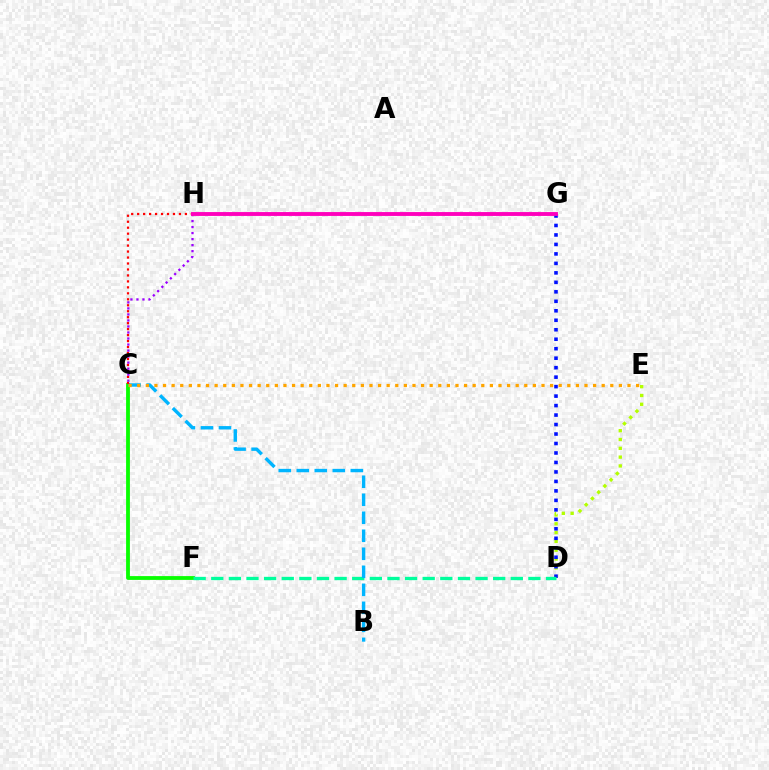{('D', 'E'): [{'color': '#b3ff00', 'line_style': 'dotted', 'thickness': 2.39}], ('D', 'G'): [{'color': '#0010ff', 'line_style': 'dotted', 'thickness': 2.58}], ('C', 'F'): [{'color': '#08ff00', 'line_style': 'solid', 'thickness': 2.74}], ('D', 'F'): [{'color': '#00ff9d', 'line_style': 'dashed', 'thickness': 2.39}], ('B', 'C'): [{'color': '#00b5ff', 'line_style': 'dashed', 'thickness': 2.45}], ('C', 'H'): [{'color': '#ff0000', 'line_style': 'dotted', 'thickness': 1.62}, {'color': '#9b00ff', 'line_style': 'dotted', 'thickness': 1.64}], ('C', 'E'): [{'color': '#ffa500', 'line_style': 'dotted', 'thickness': 2.34}], ('G', 'H'): [{'color': '#ff00bd', 'line_style': 'solid', 'thickness': 2.79}]}